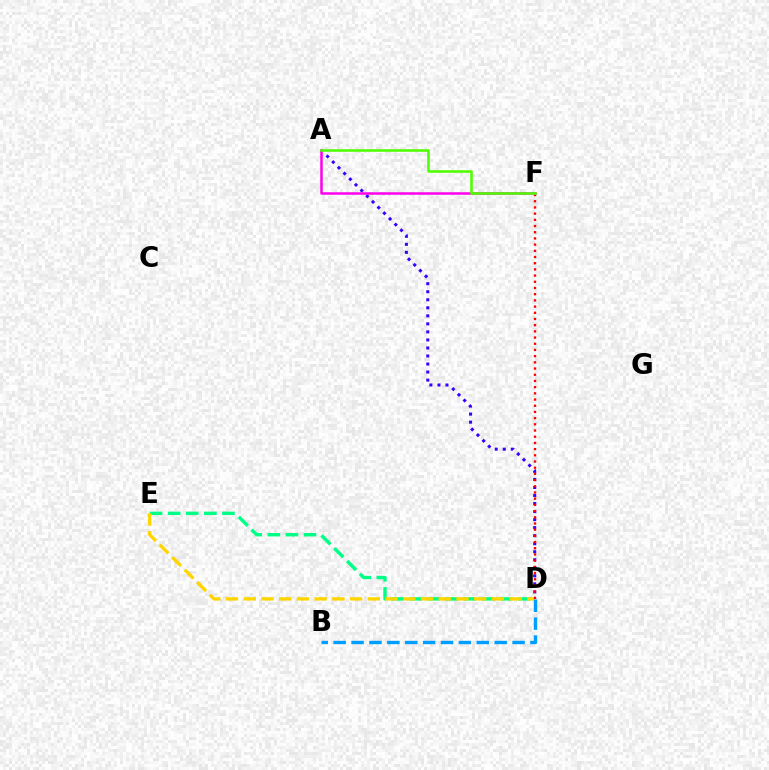{('D', 'E'): [{'color': '#00ff86', 'line_style': 'dashed', 'thickness': 2.46}, {'color': '#ffd500', 'line_style': 'dashed', 'thickness': 2.41}], ('A', 'D'): [{'color': '#3700ff', 'line_style': 'dotted', 'thickness': 2.18}], ('D', 'F'): [{'color': '#ff0000', 'line_style': 'dotted', 'thickness': 1.68}], ('A', 'F'): [{'color': '#ff00ed', 'line_style': 'solid', 'thickness': 1.8}, {'color': '#4fff00', 'line_style': 'solid', 'thickness': 1.84}], ('B', 'D'): [{'color': '#009eff', 'line_style': 'dashed', 'thickness': 2.43}]}